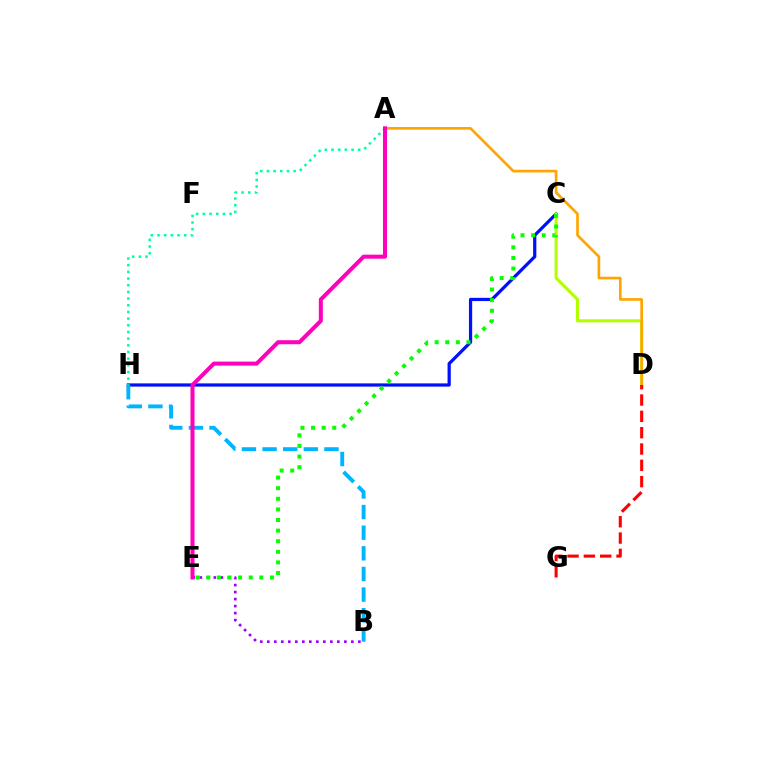{('B', 'E'): [{'color': '#9b00ff', 'line_style': 'dotted', 'thickness': 1.9}], ('C', 'H'): [{'color': '#0010ff', 'line_style': 'solid', 'thickness': 2.32}], ('C', 'D'): [{'color': '#b3ff00', 'line_style': 'solid', 'thickness': 2.21}], ('A', 'D'): [{'color': '#ffa500', 'line_style': 'solid', 'thickness': 1.92}], ('B', 'H'): [{'color': '#00b5ff', 'line_style': 'dashed', 'thickness': 2.8}], ('A', 'H'): [{'color': '#00ff9d', 'line_style': 'dotted', 'thickness': 1.81}], ('A', 'E'): [{'color': '#ff00bd', 'line_style': 'solid', 'thickness': 2.9}], ('C', 'E'): [{'color': '#08ff00', 'line_style': 'dotted', 'thickness': 2.88}], ('D', 'G'): [{'color': '#ff0000', 'line_style': 'dashed', 'thickness': 2.22}]}